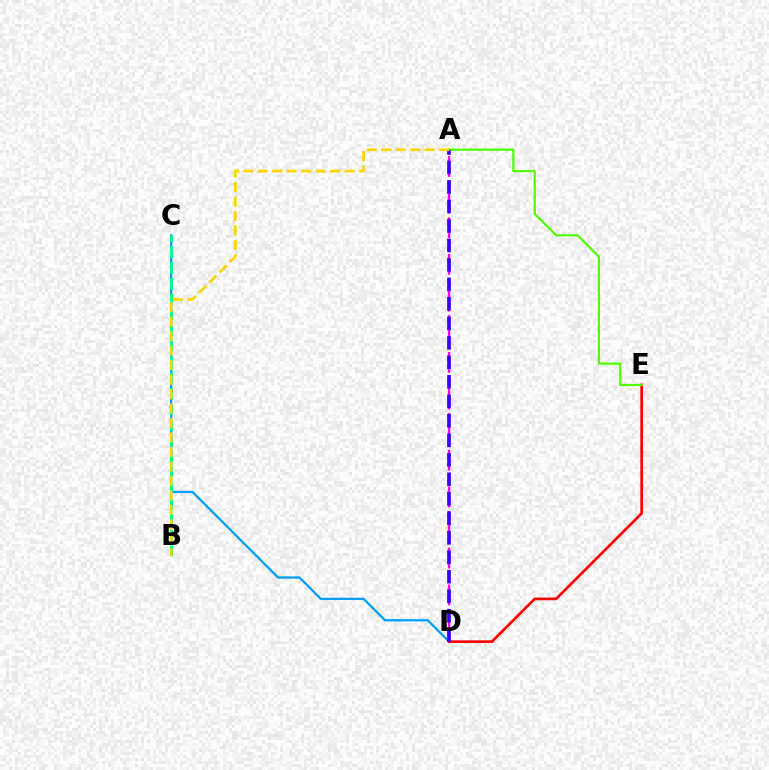{('C', 'D'): [{'color': '#009eff', 'line_style': 'solid', 'thickness': 1.63}], ('D', 'E'): [{'color': '#ff0000', 'line_style': 'solid', 'thickness': 1.94}], ('A', 'E'): [{'color': '#4fff00', 'line_style': 'solid', 'thickness': 1.57}], ('B', 'C'): [{'color': '#00ff86', 'line_style': 'dashed', 'thickness': 2.14}], ('A', 'D'): [{'color': '#ff00ed', 'line_style': 'dashed', 'thickness': 1.66}, {'color': '#3700ff', 'line_style': 'dashed', 'thickness': 2.65}], ('A', 'B'): [{'color': '#ffd500', 'line_style': 'dashed', 'thickness': 1.97}]}